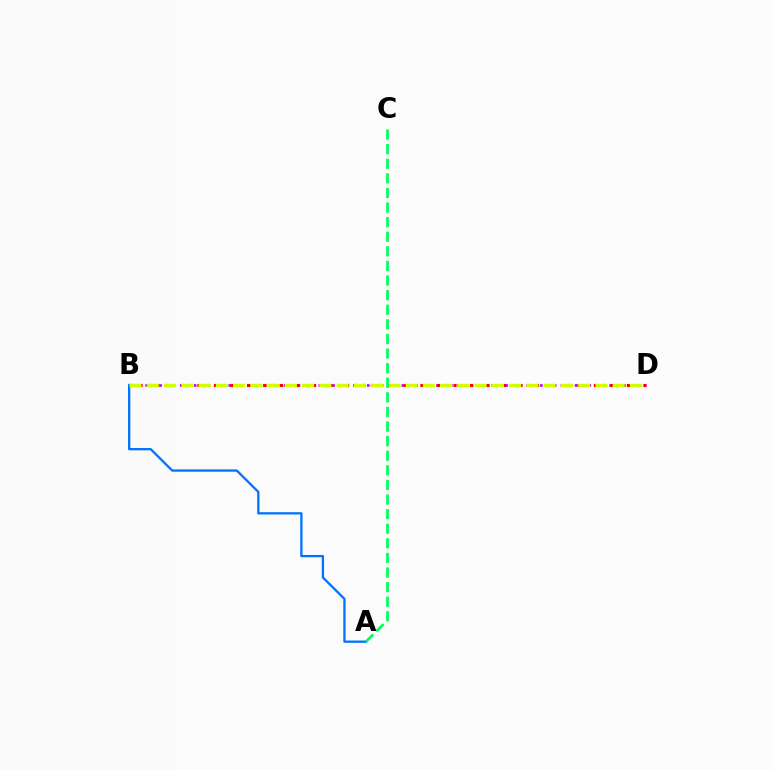{('A', 'B'): [{'color': '#0074ff', 'line_style': 'solid', 'thickness': 1.65}], ('B', 'D'): [{'color': '#b900ff', 'line_style': 'dotted', 'thickness': 1.88}, {'color': '#ff0000', 'line_style': 'dotted', 'thickness': 2.24}, {'color': '#d1ff00', 'line_style': 'dashed', 'thickness': 2.34}], ('A', 'C'): [{'color': '#00ff5c', 'line_style': 'dashed', 'thickness': 1.98}]}